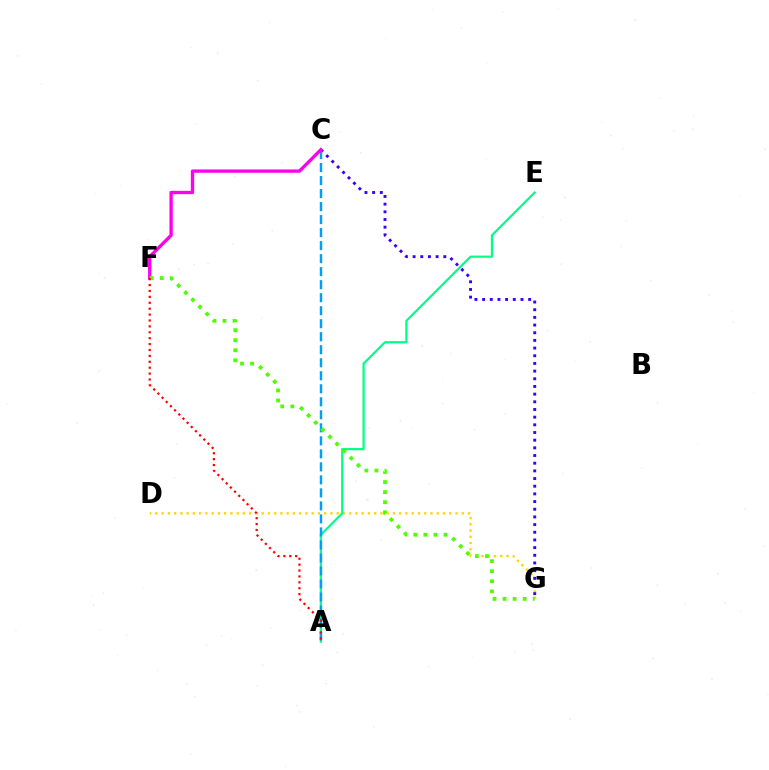{('D', 'G'): [{'color': '#ffd500', 'line_style': 'dotted', 'thickness': 1.7}], ('A', 'E'): [{'color': '#00ff86', 'line_style': 'solid', 'thickness': 1.59}], ('C', 'G'): [{'color': '#3700ff', 'line_style': 'dotted', 'thickness': 2.09}], ('A', 'C'): [{'color': '#009eff', 'line_style': 'dashed', 'thickness': 1.77}], ('C', 'F'): [{'color': '#ff00ed', 'line_style': 'solid', 'thickness': 2.4}], ('F', 'G'): [{'color': '#4fff00', 'line_style': 'dotted', 'thickness': 2.73}], ('A', 'F'): [{'color': '#ff0000', 'line_style': 'dotted', 'thickness': 1.6}]}